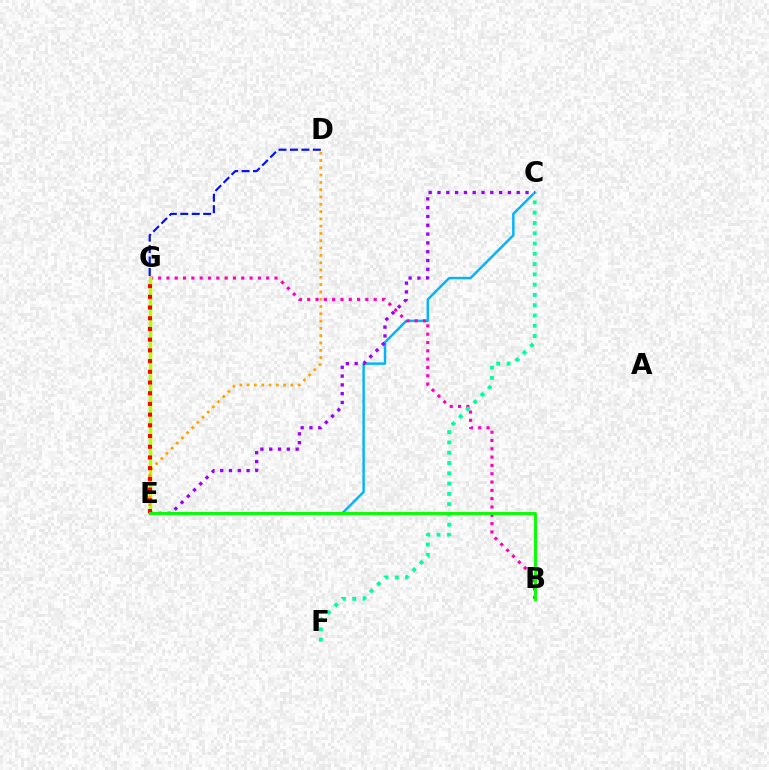{('C', 'E'): [{'color': '#00b5ff', 'line_style': 'solid', 'thickness': 1.76}, {'color': '#9b00ff', 'line_style': 'dotted', 'thickness': 2.39}], ('B', 'G'): [{'color': '#ff00bd', 'line_style': 'dotted', 'thickness': 2.26}], ('E', 'G'): [{'color': '#b3ff00', 'line_style': 'solid', 'thickness': 2.51}, {'color': '#ff0000', 'line_style': 'dotted', 'thickness': 2.91}], ('D', 'G'): [{'color': '#0010ff', 'line_style': 'dashed', 'thickness': 1.55}], ('D', 'E'): [{'color': '#ffa500', 'line_style': 'dotted', 'thickness': 1.98}], ('C', 'F'): [{'color': '#00ff9d', 'line_style': 'dotted', 'thickness': 2.79}], ('B', 'E'): [{'color': '#08ff00', 'line_style': 'solid', 'thickness': 2.1}]}